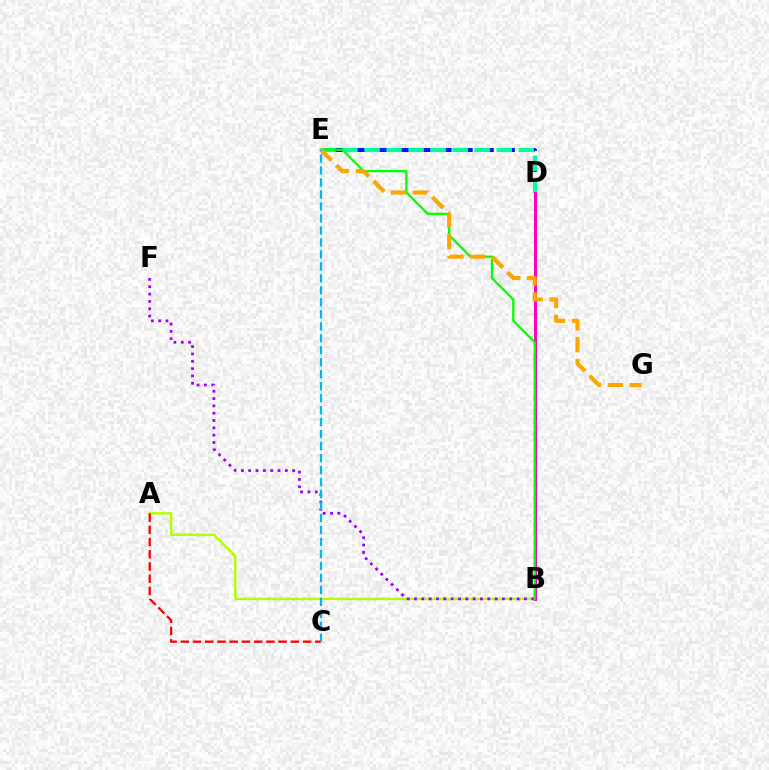{('D', 'E'): [{'color': '#0010ff', 'line_style': 'dashed', 'thickness': 2.86}, {'color': '#00ff9d', 'line_style': 'dashed', 'thickness': 2.99}], ('A', 'B'): [{'color': '#b3ff00', 'line_style': 'solid', 'thickness': 1.76}], ('B', 'F'): [{'color': '#9b00ff', 'line_style': 'dotted', 'thickness': 1.99}], ('B', 'D'): [{'color': '#ff00bd', 'line_style': 'solid', 'thickness': 2.16}], ('A', 'C'): [{'color': '#ff0000', 'line_style': 'dashed', 'thickness': 1.66}], ('B', 'E'): [{'color': '#08ff00', 'line_style': 'solid', 'thickness': 1.67}], ('E', 'G'): [{'color': '#ffa500', 'line_style': 'dashed', 'thickness': 2.97}], ('C', 'E'): [{'color': '#00b5ff', 'line_style': 'dashed', 'thickness': 1.63}]}